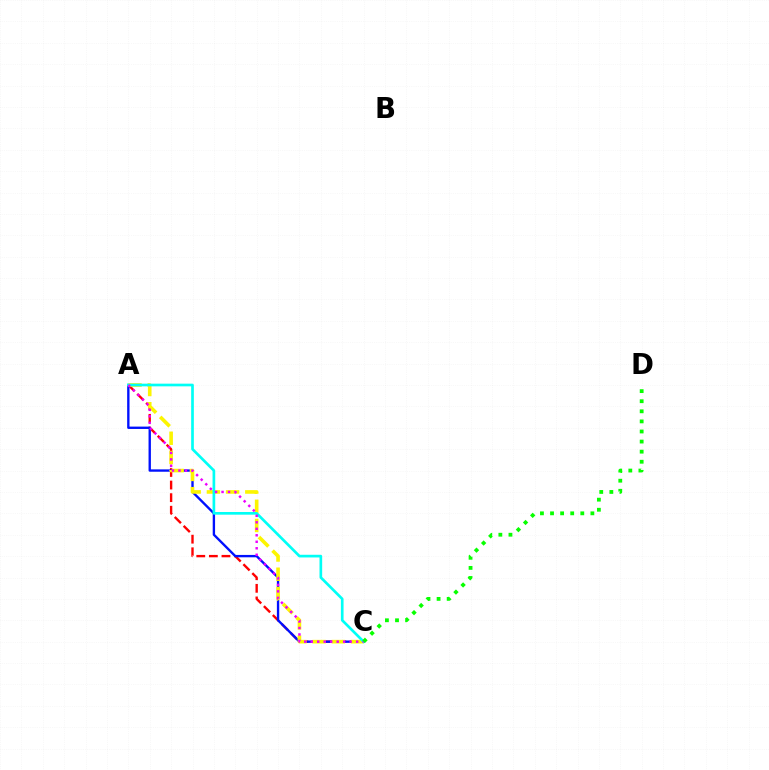{('A', 'C'): [{'color': '#ff0000', 'line_style': 'dashed', 'thickness': 1.71}, {'color': '#0010ff', 'line_style': 'solid', 'thickness': 1.7}, {'color': '#fcf500', 'line_style': 'dashed', 'thickness': 2.61}, {'color': '#00fff6', 'line_style': 'solid', 'thickness': 1.93}, {'color': '#ee00ff', 'line_style': 'dotted', 'thickness': 1.76}], ('C', 'D'): [{'color': '#08ff00', 'line_style': 'dotted', 'thickness': 2.74}]}